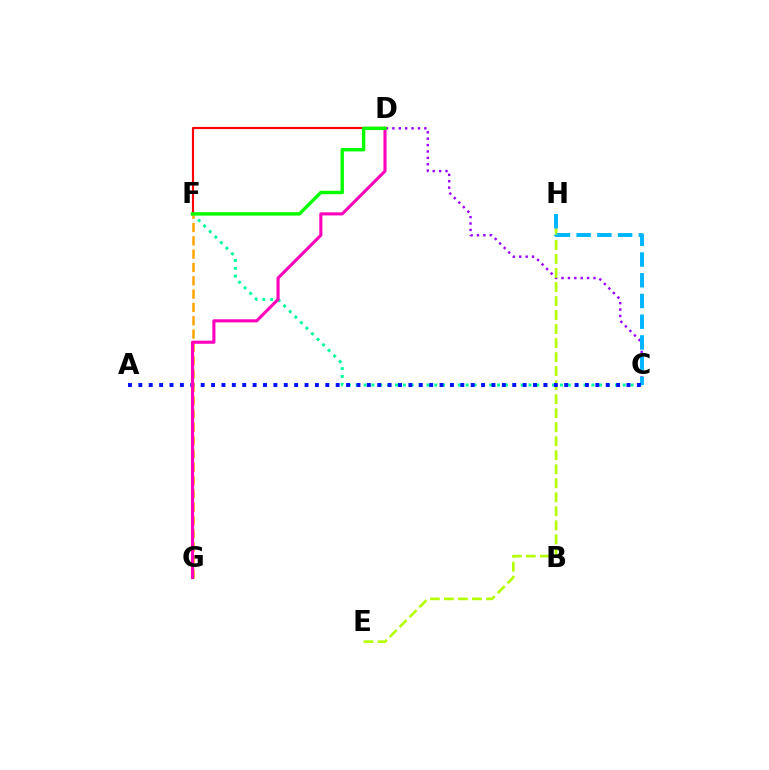{('C', 'D'): [{'color': '#9b00ff', 'line_style': 'dotted', 'thickness': 1.74}], ('E', 'H'): [{'color': '#b3ff00', 'line_style': 'dashed', 'thickness': 1.9}], ('D', 'F'): [{'color': '#ff0000', 'line_style': 'solid', 'thickness': 1.55}, {'color': '#08ff00', 'line_style': 'solid', 'thickness': 2.46}], ('C', 'F'): [{'color': '#00ff9d', 'line_style': 'dotted', 'thickness': 2.13}], ('C', 'H'): [{'color': '#00b5ff', 'line_style': 'dashed', 'thickness': 2.81}], ('F', 'G'): [{'color': '#ffa500', 'line_style': 'dashed', 'thickness': 1.81}], ('A', 'C'): [{'color': '#0010ff', 'line_style': 'dotted', 'thickness': 2.82}], ('D', 'G'): [{'color': '#ff00bd', 'line_style': 'solid', 'thickness': 2.23}]}